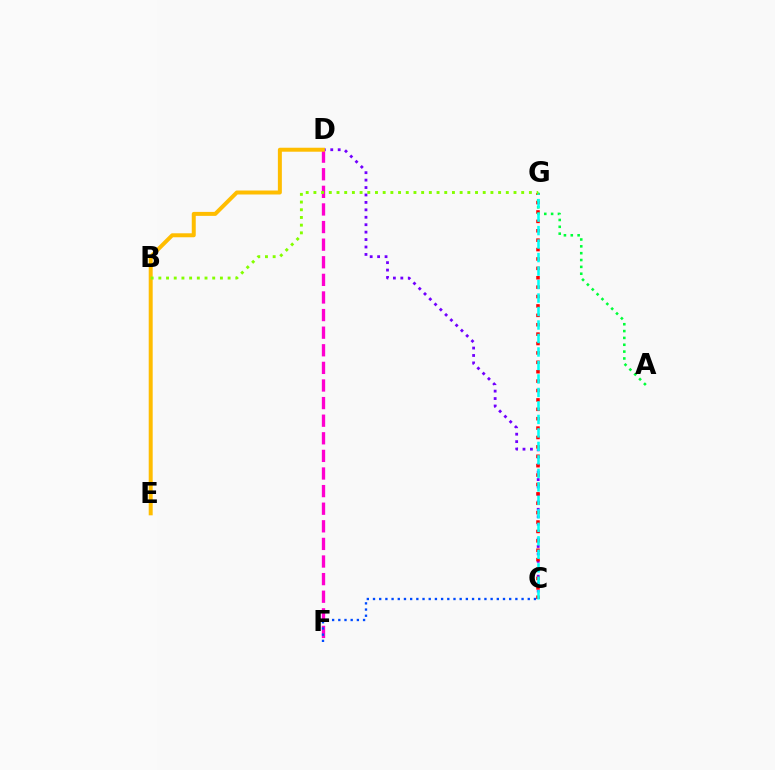{('C', 'D'): [{'color': '#7200ff', 'line_style': 'dotted', 'thickness': 2.02}], ('D', 'F'): [{'color': '#ff00cf', 'line_style': 'dashed', 'thickness': 2.39}], ('C', 'G'): [{'color': '#ff0000', 'line_style': 'dotted', 'thickness': 2.55}, {'color': '#00fff6', 'line_style': 'dashed', 'thickness': 1.83}], ('A', 'G'): [{'color': '#00ff39', 'line_style': 'dotted', 'thickness': 1.86}], ('D', 'E'): [{'color': '#ffbd00', 'line_style': 'solid', 'thickness': 2.86}], ('C', 'F'): [{'color': '#004bff', 'line_style': 'dotted', 'thickness': 1.68}], ('B', 'G'): [{'color': '#84ff00', 'line_style': 'dotted', 'thickness': 2.09}]}